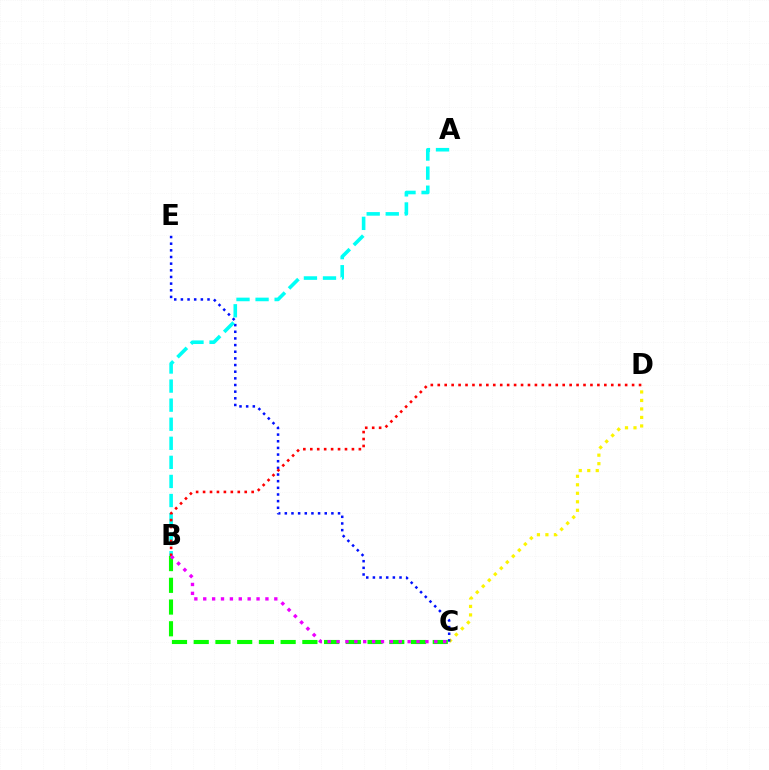{('C', 'D'): [{'color': '#fcf500', 'line_style': 'dotted', 'thickness': 2.31}], ('C', 'E'): [{'color': '#0010ff', 'line_style': 'dotted', 'thickness': 1.81}], ('A', 'B'): [{'color': '#00fff6', 'line_style': 'dashed', 'thickness': 2.59}], ('B', 'D'): [{'color': '#ff0000', 'line_style': 'dotted', 'thickness': 1.89}], ('B', 'C'): [{'color': '#08ff00', 'line_style': 'dashed', 'thickness': 2.95}, {'color': '#ee00ff', 'line_style': 'dotted', 'thickness': 2.41}]}